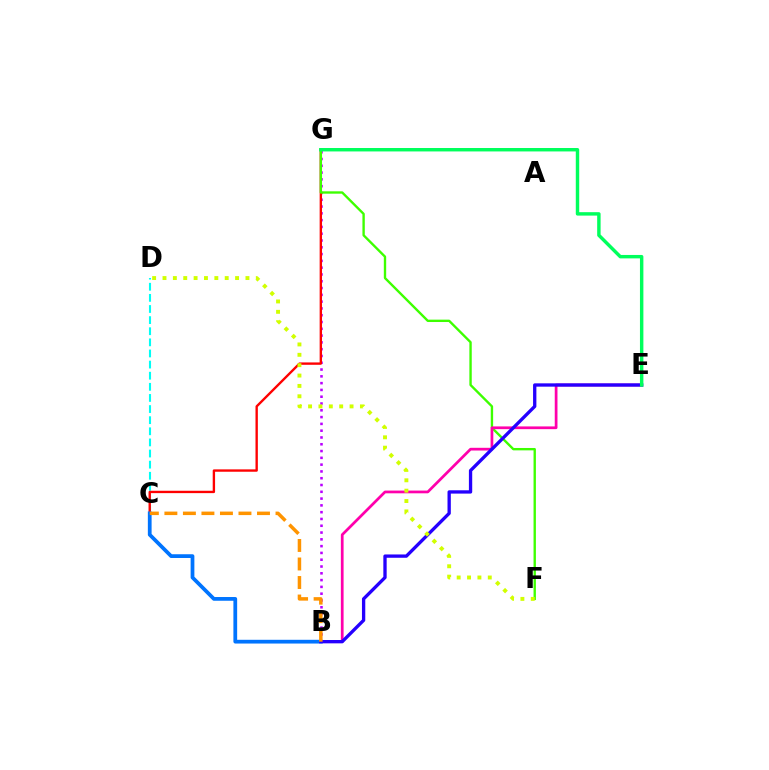{('B', 'G'): [{'color': '#b900ff', 'line_style': 'dotted', 'thickness': 1.85}], ('C', 'D'): [{'color': '#00fff6', 'line_style': 'dashed', 'thickness': 1.51}], ('C', 'G'): [{'color': '#ff0000', 'line_style': 'solid', 'thickness': 1.7}], ('B', 'C'): [{'color': '#0074ff', 'line_style': 'solid', 'thickness': 2.7}, {'color': '#ff9400', 'line_style': 'dashed', 'thickness': 2.52}], ('F', 'G'): [{'color': '#3dff00', 'line_style': 'solid', 'thickness': 1.71}], ('B', 'E'): [{'color': '#ff00ac', 'line_style': 'solid', 'thickness': 1.97}, {'color': '#2500ff', 'line_style': 'solid', 'thickness': 2.39}], ('E', 'G'): [{'color': '#00ff5c', 'line_style': 'solid', 'thickness': 2.47}], ('D', 'F'): [{'color': '#d1ff00', 'line_style': 'dotted', 'thickness': 2.82}]}